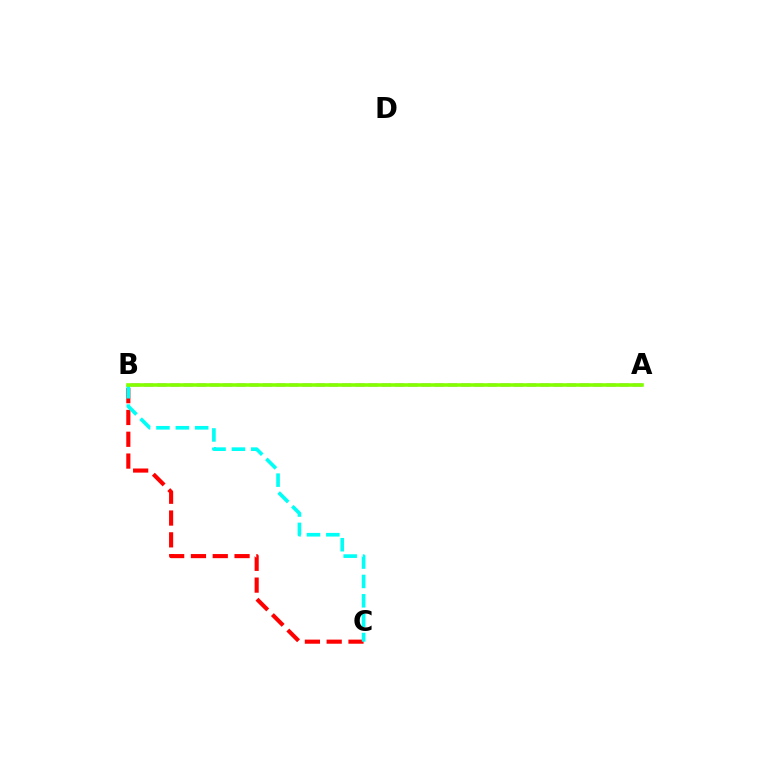{('B', 'C'): [{'color': '#ff0000', 'line_style': 'dashed', 'thickness': 2.96}, {'color': '#00fff6', 'line_style': 'dashed', 'thickness': 2.63}], ('A', 'B'): [{'color': '#7200ff', 'line_style': 'dashed', 'thickness': 1.79}, {'color': '#84ff00', 'line_style': 'solid', 'thickness': 2.6}]}